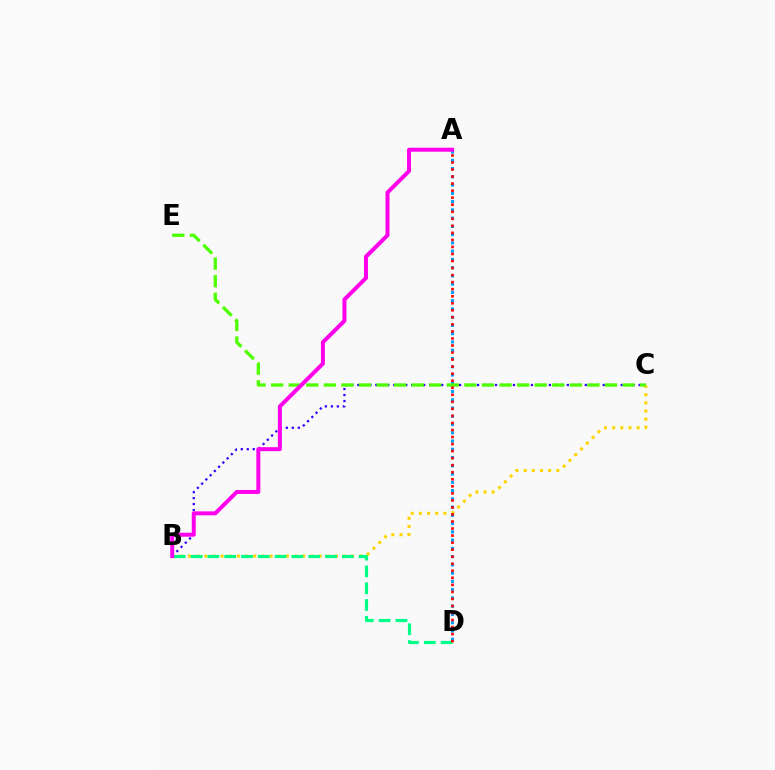{('B', 'C'): [{'color': '#3700ff', 'line_style': 'dotted', 'thickness': 1.63}, {'color': '#ffd500', 'line_style': 'dotted', 'thickness': 2.22}], ('A', 'D'): [{'color': '#009eff', 'line_style': 'dotted', 'thickness': 2.24}, {'color': '#ff0000', 'line_style': 'dotted', 'thickness': 1.91}], ('C', 'E'): [{'color': '#4fff00', 'line_style': 'dashed', 'thickness': 2.39}], ('B', 'D'): [{'color': '#00ff86', 'line_style': 'dashed', 'thickness': 2.28}], ('A', 'B'): [{'color': '#ff00ed', 'line_style': 'solid', 'thickness': 2.86}]}